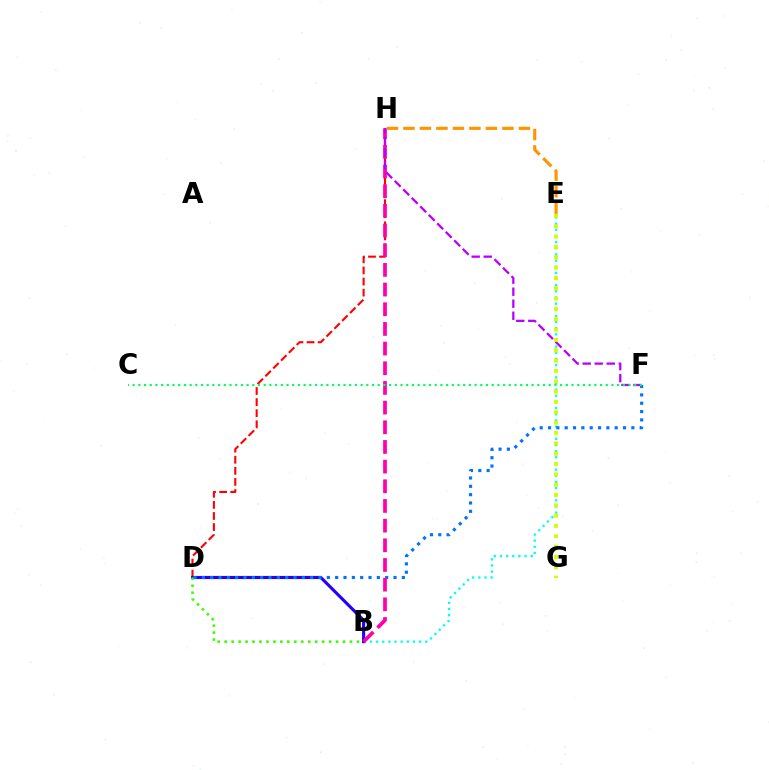{('B', 'E'): [{'color': '#00fff6', 'line_style': 'dotted', 'thickness': 1.67}], ('D', 'H'): [{'color': '#ff0000', 'line_style': 'dashed', 'thickness': 1.51}], ('B', 'D'): [{'color': '#2500ff', 'line_style': 'solid', 'thickness': 2.25}, {'color': '#3dff00', 'line_style': 'dotted', 'thickness': 1.89}], ('D', 'F'): [{'color': '#0074ff', 'line_style': 'dotted', 'thickness': 2.26}], ('B', 'H'): [{'color': '#ff00ac', 'line_style': 'dashed', 'thickness': 2.67}], ('E', 'H'): [{'color': '#ff9400', 'line_style': 'dashed', 'thickness': 2.24}], ('F', 'H'): [{'color': '#b900ff', 'line_style': 'dashed', 'thickness': 1.63}], ('E', 'G'): [{'color': '#d1ff00', 'line_style': 'dotted', 'thickness': 2.81}], ('C', 'F'): [{'color': '#00ff5c', 'line_style': 'dotted', 'thickness': 1.55}]}